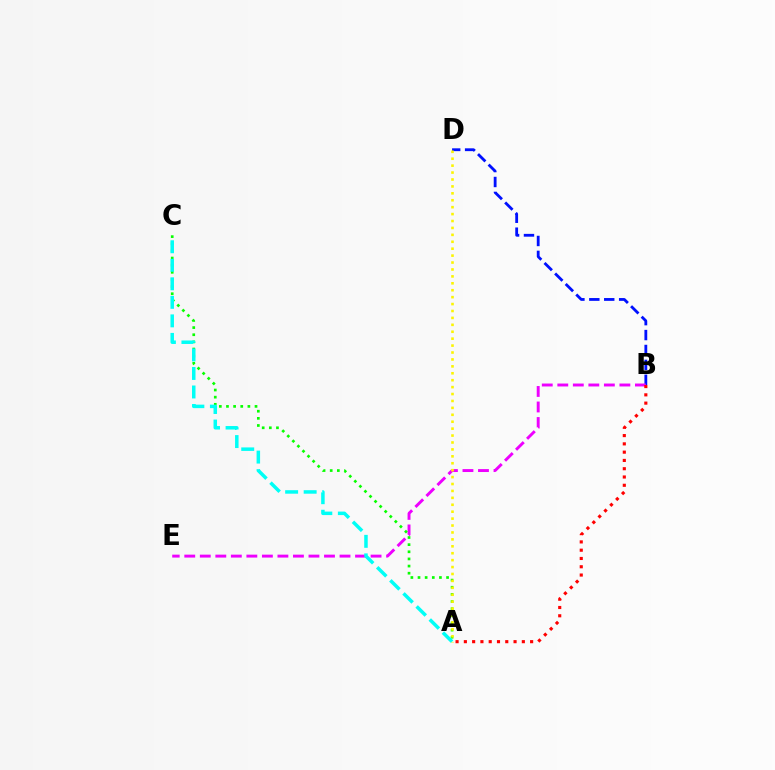{('B', 'D'): [{'color': '#0010ff', 'line_style': 'dashed', 'thickness': 2.03}], ('B', 'E'): [{'color': '#ee00ff', 'line_style': 'dashed', 'thickness': 2.11}], ('A', 'C'): [{'color': '#08ff00', 'line_style': 'dotted', 'thickness': 1.94}, {'color': '#00fff6', 'line_style': 'dashed', 'thickness': 2.52}], ('A', 'B'): [{'color': '#ff0000', 'line_style': 'dotted', 'thickness': 2.25}], ('A', 'D'): [{'color': '#fcf500', 'line_style': 'dotted', 'thickness': 1.88}]}